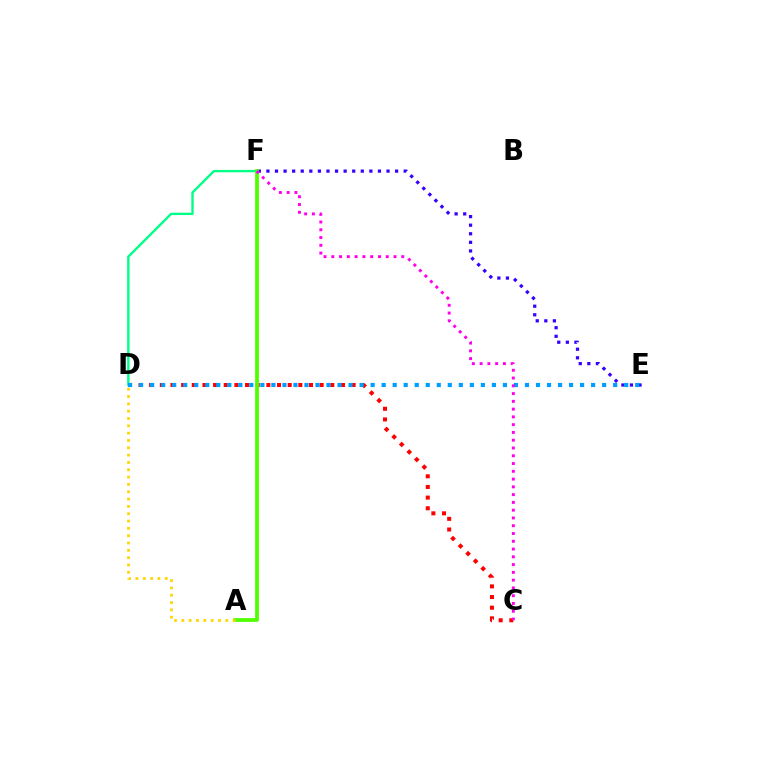{('E', 'F'): [{'color': '#3700ff', 'line_style': 'dotted', 'thickness': 2.33}], ('D', 'F'): [{'color': '#00ff86', 'line_style': 'solid', 'thickness': 1.7}], ('C', 'D'): [{'color': '#ff0000', 'line_style': 'dotted', 'thickness': 2.9}], ('A', 'F'): [{'color': '#4fff00', 'line_style': 'solid', 'thickness': 2.72}], ('D', 'E'): [{'color': '#009eff', 'line_style': 'dotted', 'thickness': 3.0}], ('C', 'F'): [{'color': '#ff00ed', 'line_style': 'dotted', 'thickness': 2.11}], ('A', 'D'): [{'color': '#ffd500', 'line_style': 'dotted', 'thickness': 1.99}]}